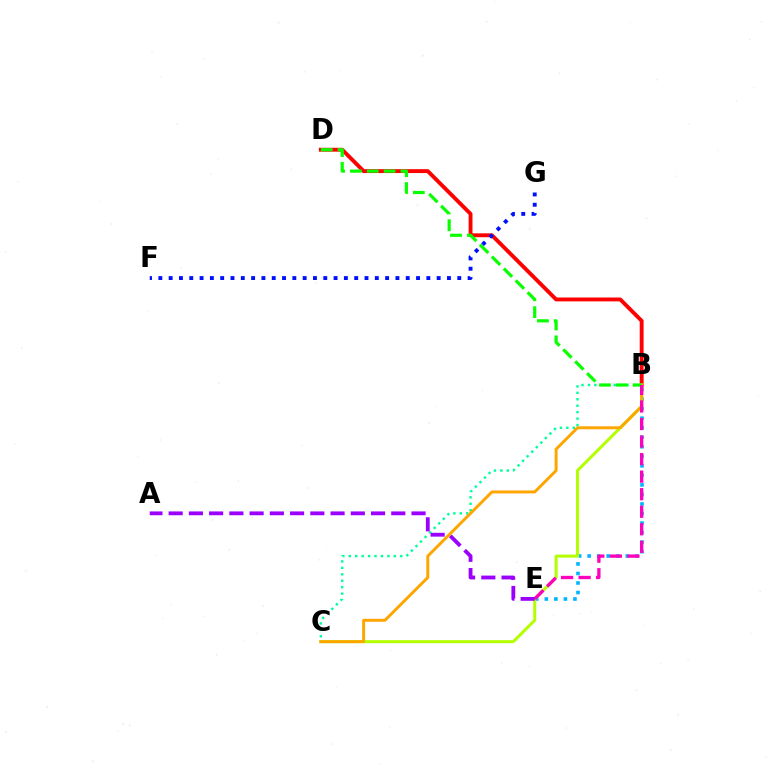{('B', 'E'): [{'color': '#00b5ff', 'line_style': 'dotted', 'thickness': 2.59}, {'color': '#ff00bd', 'line_style': 'dashed', 'thickness': 2.38}], ('B', 'D'): [{'color': '#ff0000', 'line_style': 'solid', 'thickness': 2.8}, {'color': '#08ff00', 'line_style': 'dashed', 'thickness': 2.29}], ('B', 'C'): [{'color': '#b3ff00', 'line_style': 'solid', 'thickness': 2.15}, {'color': '#00ff9d', 'line_style': 'dotted', 'thickness': 1.75}, {'color': '#ffa500', 'line_style': 'solid', 'thickness': 2.12}], ('F', 'G'): [{'color': '#0010ff', 'line_style': 'dotted', 'thickness': 2.8}], ('A', 'E'): [{'color': '#9b00ff', 'line_style': 'dashed', 'thickness': 2.75}]}